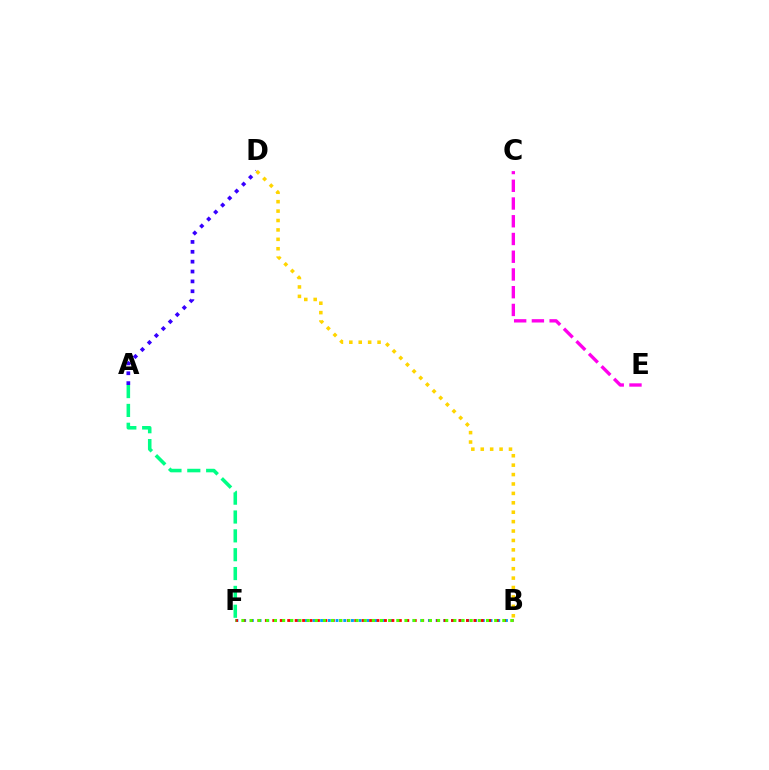{('A', 'D'): [{'color': '#3700ff', 'line_style': 'dotted', 'thickness': 2.68}], ('B', 'D'): [{'color': '#ffd500', 'line_style': 'dotted', 'thickness': 2.56}], ('C', 'E'): [{'color': '#ff00ed', 'line_style': 'dashed', 'thickness': 2.41}], ('A', 'F'): [{'color': '#00ff86', 'line_style': 'dashed', 'thickness': 2.56}], ('B', 'F'): [{'color': '#009eff', 'line_style': 'dotted', 'thickness': 2.09}, {'color': '#ff0000', 'line_style': 'dotted', 'thickness': 2.02}, {'color': '#4fff00', 'line_style': 'dotted', 'thickness': 2.22}]}